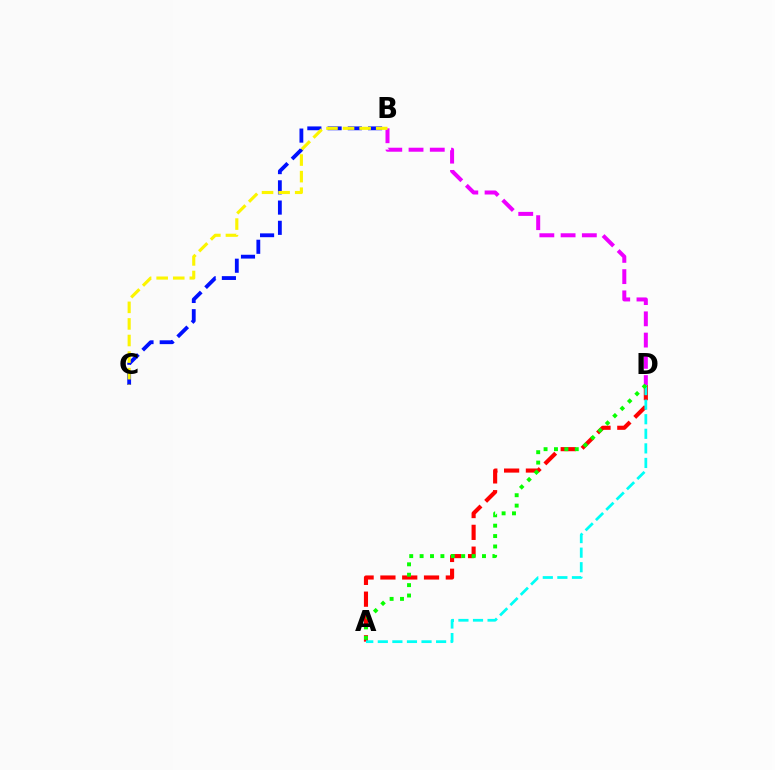{('B', 'C'): [{'color': '#0010ff', 'line_style': 'dashed', 'thickness': 2.75}, {'color': '#fcf500', 'line_style': 'dashed', 'thickness': 2.25}], ('A', 'D'): [{'color': '#ff0000', 'line_style': 'dashed', 'thickness': 2.96}, {'color': '#00fff6', 'line_style': 'dashed', 'thickness': 1.98}, {'color': '#08ff00', 'line_style': 'dotted', 'thickness': 2.82}], ('B', 'D'): [{'color': '#ee00ff', 'line_style': 'dashed', 'thickness': 2.89}]}